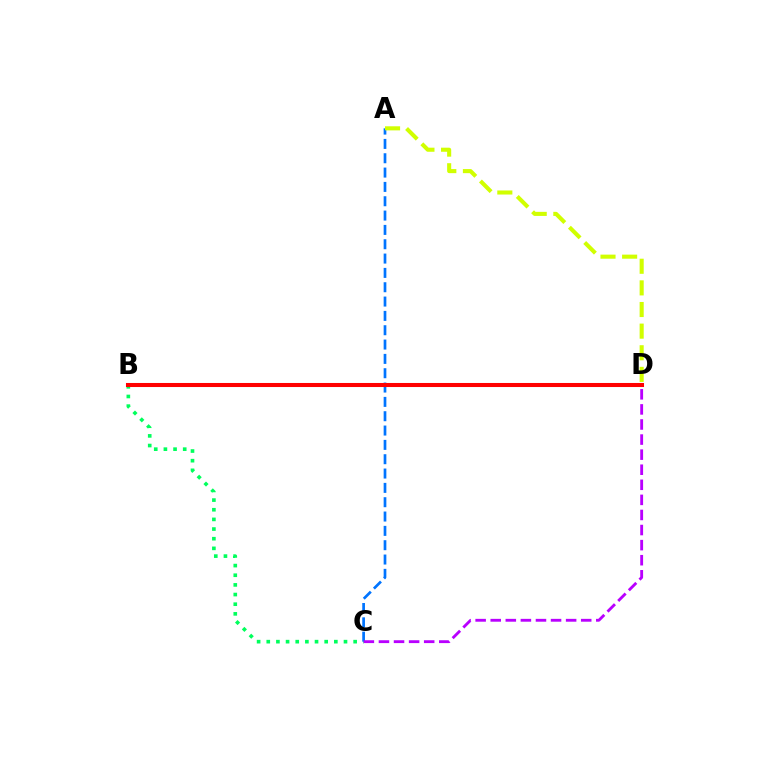{('B', 'C'): [{'color': '#00ff5c', 'line_style': 'dotted', 'thickness': 2.62}], ('A', 'C'): [{'color': '#0074ff', 'line_style': 'dashed', 'thickness': 1.95}], ('C', 'D'): [{'color': '#b900ff', 'line_style': 'dashed', 'thickness': 2.05}], ('A', 'D'): [{'color': '#d1ff00', 'line_style': 'dashed', 'thickness': 2.94}], ('B', 'D'): [{'color': '#ff0000', 'line_style': 'solid', 'thickness': 2.92}]}